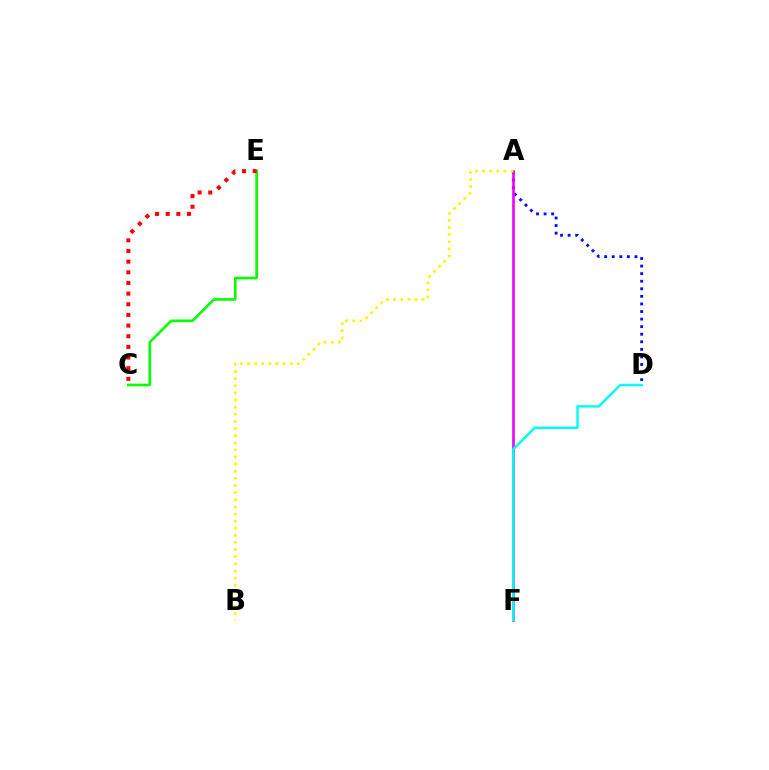{('C', 'E'): [{'color': '#08ff00', 'line_style': 'solid', 'thickness': 1.91}, {'color': '#ff0000', 'line_style': 'dotted', 'thickness': 2.9}], ('A', 'D'): [{'color': '#0010ff', 'line_style': 'dotted', 'thickness': 2.06}], ('A', 'F'): [{'color': '#ee00ff', 'line_style': 'solid', 'thickness': 1.89}], ('A', 'B'): [{'color': '#fcf500', 'line_style': 'dotted', 'thickness': 1.93}], ('D', 'F'): [{'color': '#00fff6', 'line_style': 'solid', 'thickness': 1.78}]}